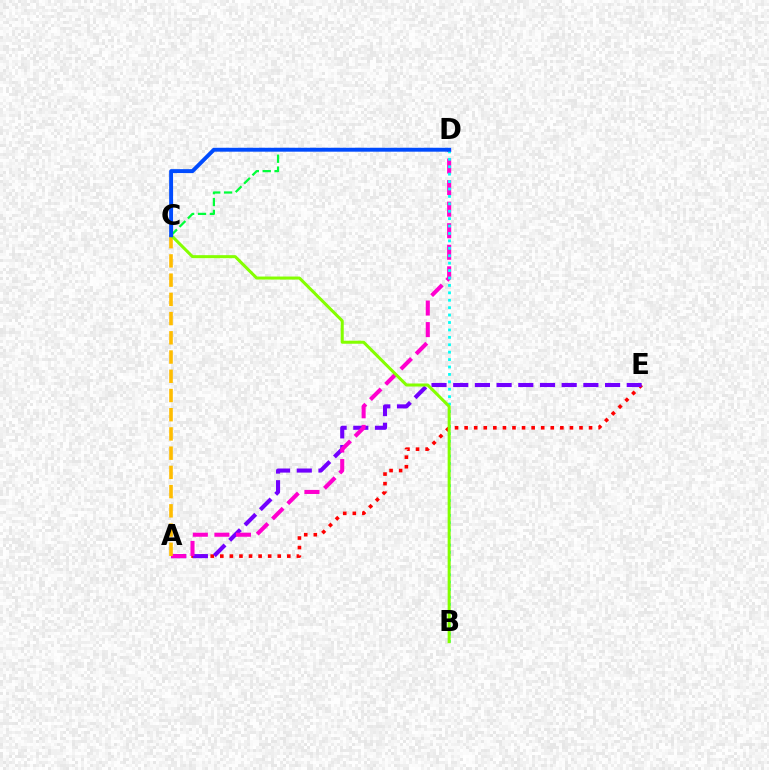{('C', 'D'): [{'color': '#00ff39', 'line_style': 'dashed', 'thickness': 1.61}, {'color': '#004bff', 'line_style': 'solid', 'thickness': 2.82}], ('A', 'E'): [{'color': '#ff0000', 'line_style': 'dotted', 'thickness': 2.6}, {'color': '#7200ff', 'line_style': 'dashed', 'thickness': 2.95}], ('A', 'D'): [{'color': '#ff00cf', 'line_style': 'dashed', 'thickness': 2.93}], ('A', 'C'): [{'color': '#ffbd00', 'line_style': 'dashed', 'thickness': 2.61}], ('B', 'D'): [{'color': '#00fff6', 'line_style': 'dotted', 'thickness': 2.02}], ('B', 'C'): [{'color': '#84ff00', 'line_style': 'solid', 'thickness': 2.18}]}